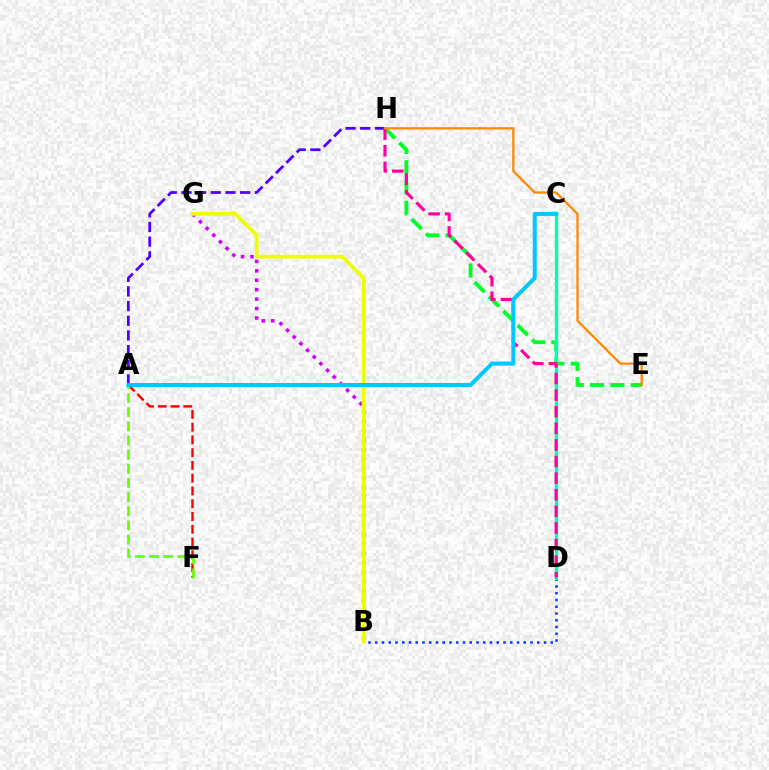{('B', 'G'): [{'color': '#d600ff', 'line_style': 'dotted', 'thickness': 2.56}, {'color': '#eeff00', 'line_style': 'solid', 'thickness': 2.67}], ('B', 'D'): [{'color': '#003fff', 'line_style': 'dotted', 'thickness': 1.83}], ('A', 'F'): [{'color': '#ff0000', 'line_style': 'dashed', 'thickness': 1.73}, {'color': '#66ff00', 'line_style': 'dashed', 'thickness': 1.92}], ('E', 'H'): [{'color': '#00ff27', 'line_style': 'dashed', 'thickness': 2.76}, {'color': '#ff8800', 'line_style': 'solid', 'thickness': 1.63}], ('A', 'H'): [{'color': '#4f00ff', 'line_style': 'dashed', 'thickness': 1.99}], ('C', 'D'): [{'color': '#00ffaf', 'line_style': 'solid', 'thickness': 2.42}], ('D', 'H'): [{'color': '#ff00a0', 'line_style': 'dashed', 'thickness': 2.26}], ('A', 'C'): [{'color': '#00c7ff', 'line_style': 'solid', 'thickness': 2.88}]}